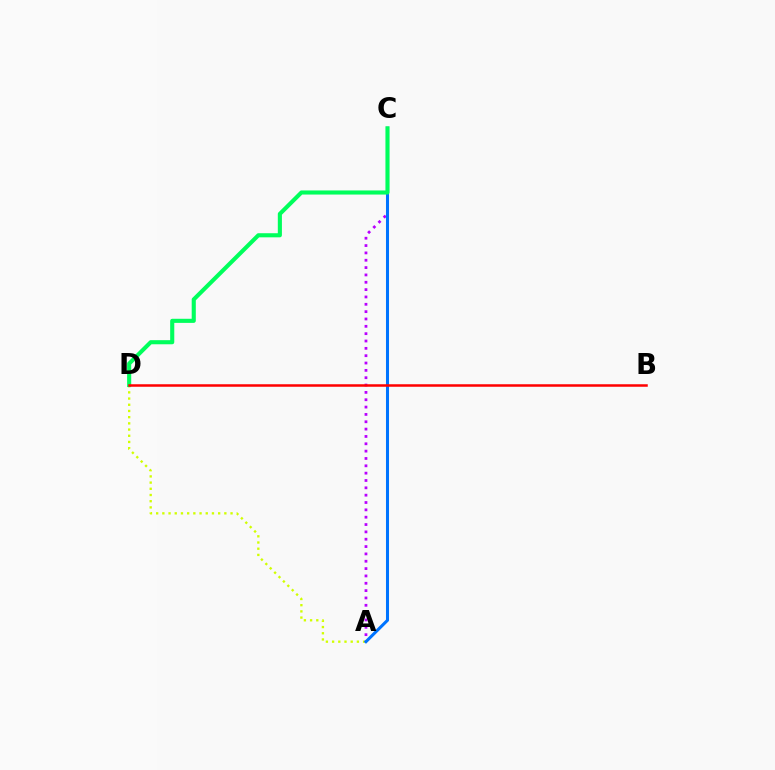{('A', 'D'): [{'color': '#d1ff00', 'line_style': 'dotted', 'thickness': 1.68}], ('A', 'C'): [{'color': '#b900ff', 'line_style': 'dotted', 'thickness': 1.99}, {'color': '#0074ff', 'line_style': 'solid', 'thickness': 2.19}], ('C', 'D'): [{'color': '#00ff5c', 'line_style': 'solid', 'thickness': 2.95}], ('B', 'D'): [{'color': '#ff0000', 'line_style': 'solid', 'thickness': 1.8}]}